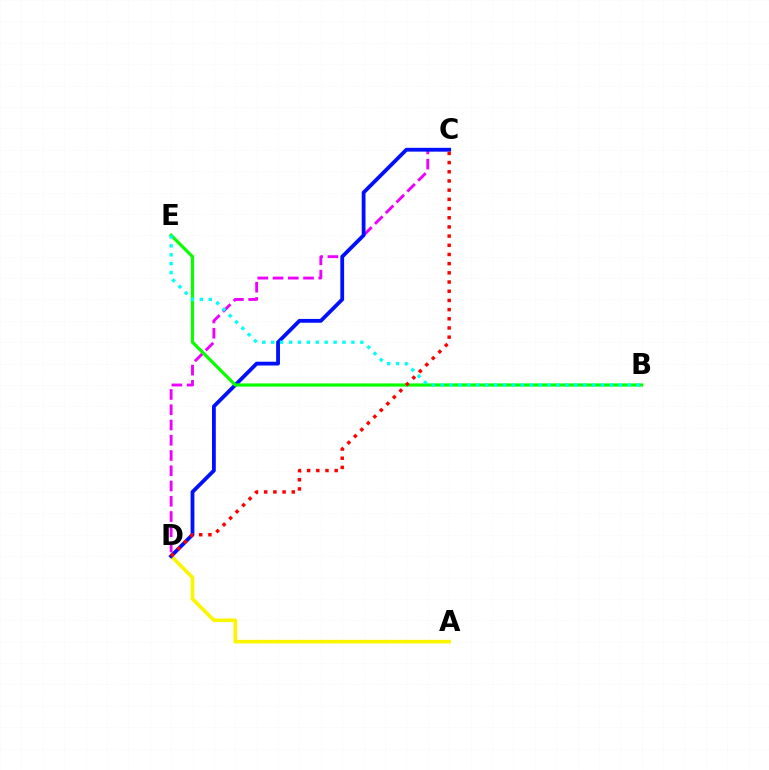{('A', 'D'): [{'color': '#fcf500', 'line_style': 'solid', 'thickness': 2.63}], ('C', 'D'): [{'color': '#ee00ff', 'line_style': 'dashed', 'thickness': 2.07}, {'color': '#0010ff', 'line_style': 'solid', 'thickness': 2.73}, {'color': '#ff0000', 'line_style': 'dotted', 'thickness': 2.5}], ('B', 'E'): [{'color': '#08ff00', 'line_style': 'solid', 'thickness': 2.29}, {'color': '#00fff6', 'line_style': 'dotted', 'thickness': 2.42}]}